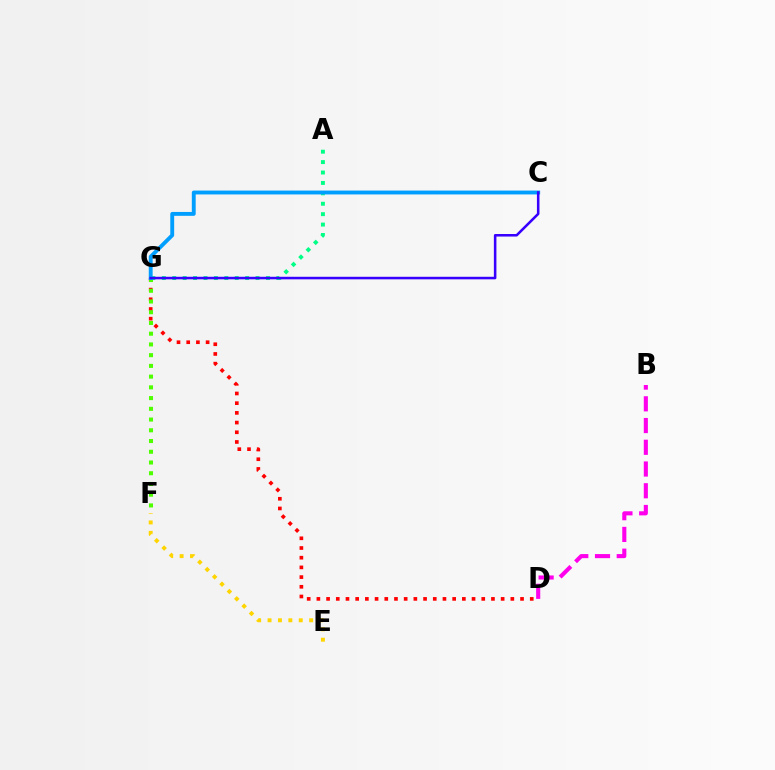{('D', 'G'): [{'color': '#ff0000', 'line_style': 'dotted', 'thickness': 2.63}], ('E', 'F'): [{'color': '#ffd500', 'line_style': 'dotted', 'thickness': 2.83}], ('B', 'D'): [{'color': '#ff00ed', 'line_style': 'dashed', 'thickness': 2.95}], ('F', 'G'): [{'color': '#4fff00', 'line_style': 'dotted', 'thickness': 2.92}], ('A', 'G'): [{'color': '#00ff86', 'line_style': 'dotted', 'thickness': 2.83}], ('C', 'G'): [{'color': '#009eff', 'line_style': 'solid', 'thickness': 2.79}, {'color': '#3700ff', 'line_style': 'solid', 'thickness': 1.83}]}